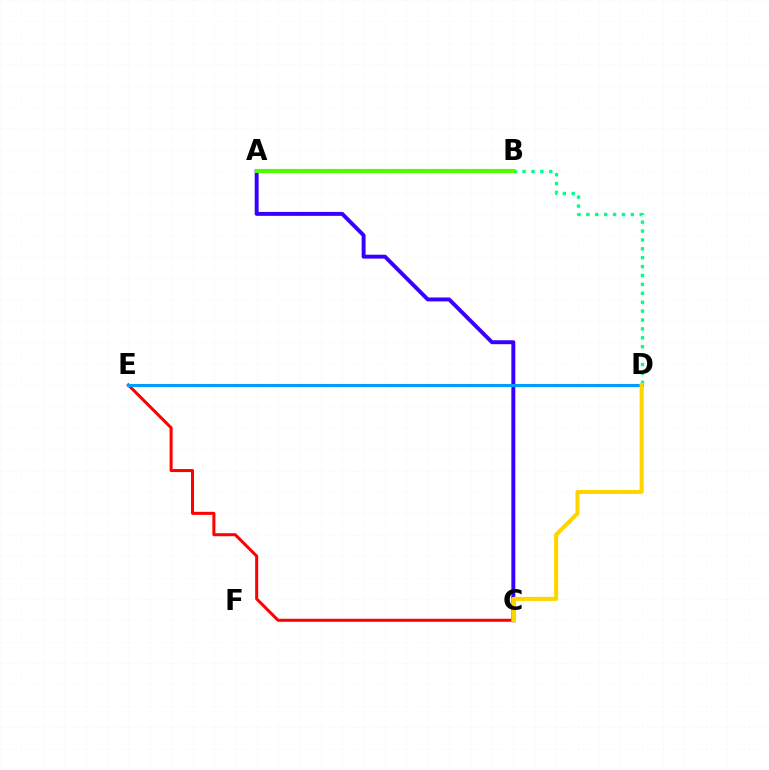{('B', 'D'): [{'color': '#00ff86', 'line_style': 'dotted', 'thickness': 2.42}], ('A', 'C'): [{'color': '#3700ff', 'line_style': 'solid', 'thickness': 2.82}], ('A', 'B'): [{'color': '#4fff00', 'line_style': 'solid', 'thickness': 2.98}], ('C', 'E'): [{'color': '#ff0000', 'line_style': 'solid', 'thickness': 2.18}], ('D', 'E'): [{'color': '#ff00ed', 'line_style': 'dashed', 'thickness': 2.18}, {'color': '#009eff', 'line_style': 'solid', 'thickness': 2.2}], ('C', 'D'): [{'color': '#ffd500', 'line_style': 'solid', 'thickness': 2.94}]}